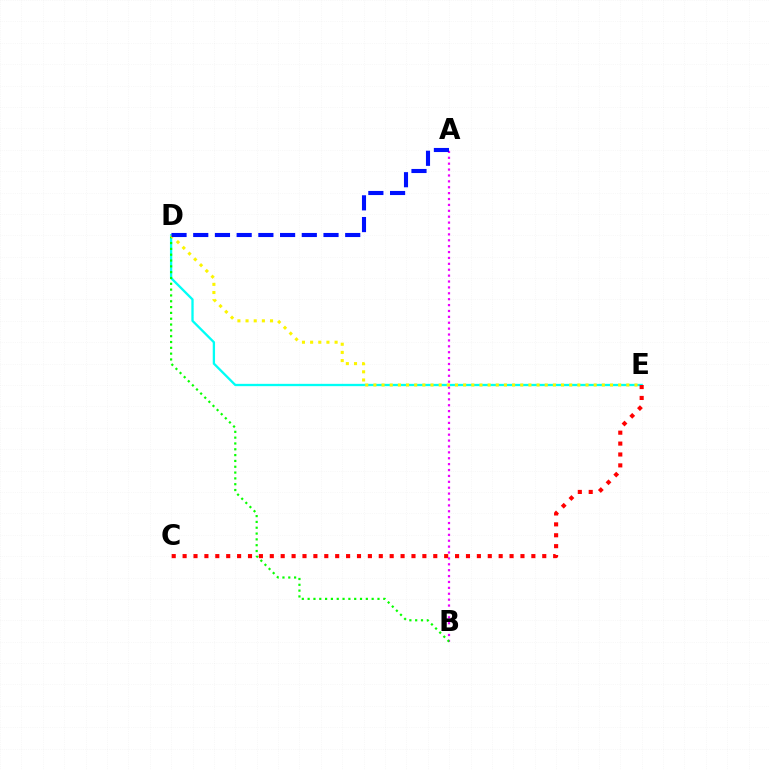{('A', 'B'): [{'color': '#ee00ff', 'line_style': 'dotted', 'thickness': 1.6}], ('D', 'E'): [{'color': '#00fff6', 'line_style': 'solid', 'thickness': 1.66}, {'color': '#fcf500', 'line_style': 'dotted', 'thickness': 2.22}], ('B', 'D'): [{'color': '#08ff00', 'line_style': 'dotted', 'thickness': 1.58}], ('C', 'E'): [{'color': '#ff0000', 'line_style': 'dotted', 'thickness': 2.96}], ('A', 'D'): [{'color': '#0010ff', 'line_style': 'dashed', 'thickness': 2.95}]}